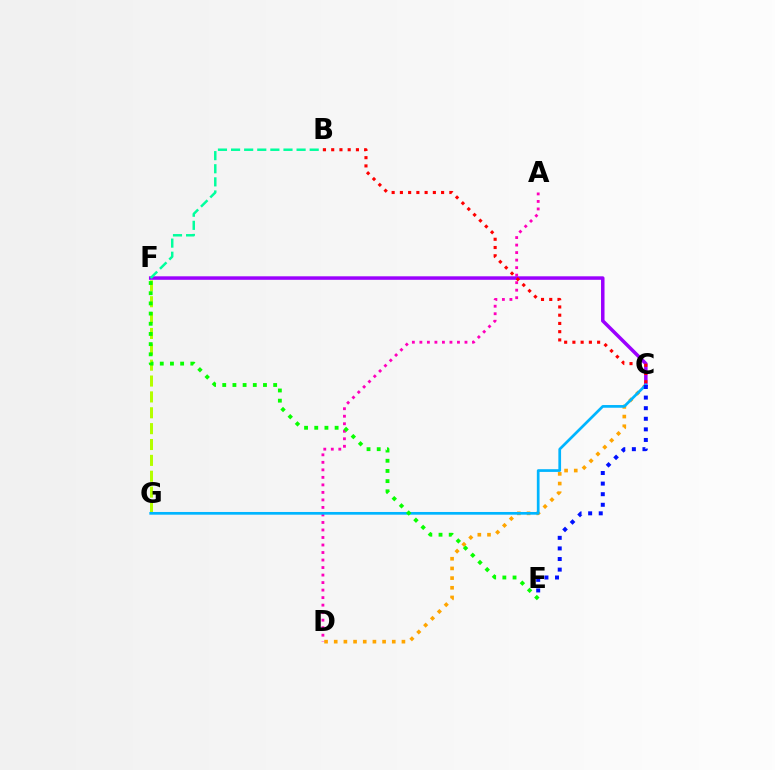{('C', 'D'): [{'color': '#ffa500', 'line_style': 'dotted', 'thickness': 2.63}], ('F', 'G'): [{'color': '#b3ff00', 'line_style': 'dashed', 'thickness': 2.16}], ('A', 'D'): [{'color': '#ff00bd', 'line_style': 'dotted', 'thickness': 2.04}], ('C', 'F'): [{'color': '#9b00ff', 'line_style': 'solid', 'thickness': 2.52}], ('B', 'F'): [{'color': '#00ff9d', 'line_style': 'dashed', 'thickness': 1.78}], ('B', 'C'): [{'color': '#ff0000', 'line_style': 'dotted', 'thickness': 2.24}], ('C', 'G'): [{'color': '#00b5ff', 'line_style': 'solid', 'thickness': 1.95}], ('E', 'F'): [{'color': '#08ff00', 'line_style': 'dotted', 'thickness': 2.77}], ('C', 'E'): [{'color': '#0010ff', 'line_style': 'dotted', 'thickness': 2.88}]}